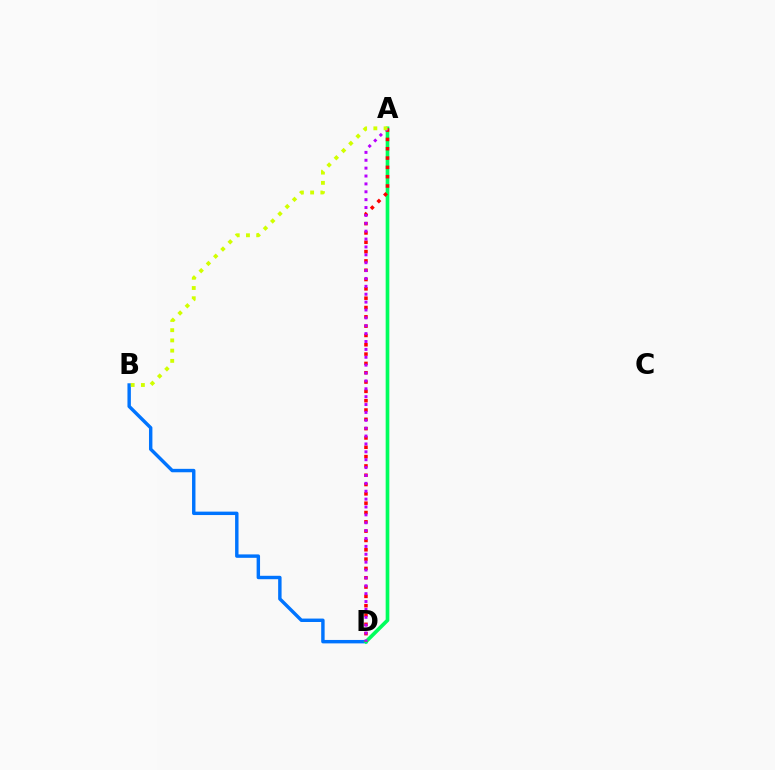{('B', 'D'): [{'color': '#0074ff', 'line_style': 'solid', 'thickness': 2.47}], ('A', 'D'): [{'color': '#00ff5c', 'line_style': 'solid', 'thickness': 2.65}, {'color': '#ff0000', 'line_style': 'dotted', 'thickness': 2.53}, {'color': '#b900ff', 'line_style': 'dotted', 'thickness': 2.14}], ('A', 'B'): [{'color': '#d1ff00', 'line_style': 'dotted', 'thickness': 2.78}]}